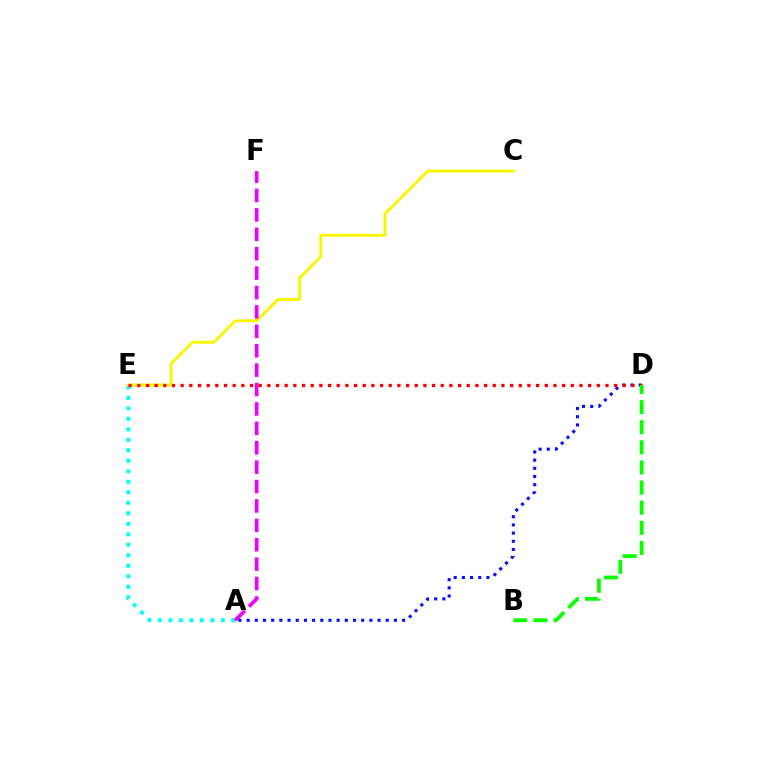{('A', 'E'): [{'color': '#00fff6', 'line_style': 'dotted', 'thickness': 2.85}], ('C', 'E'): [{'color': '#fcf500', 'line_style': 'solid', 'thickness': 2.09}], ('A', 'F'): [{'color': '#ee00ff', 'line_style': 'dashed', 'thickness': 2.64}], ('A', 'D'): [{'color': '#0010ff', 'line_style': 'dotted', 'thickness': 2.22}], ('D', 'E'): [{'color': '#ff0000', 'line_style': 'dotted', 'thickness': 2.36}], ('B', 'D'): [{'color': '#08ff00', 'line_style': 'dashed', 'thickness': 2.73}]}